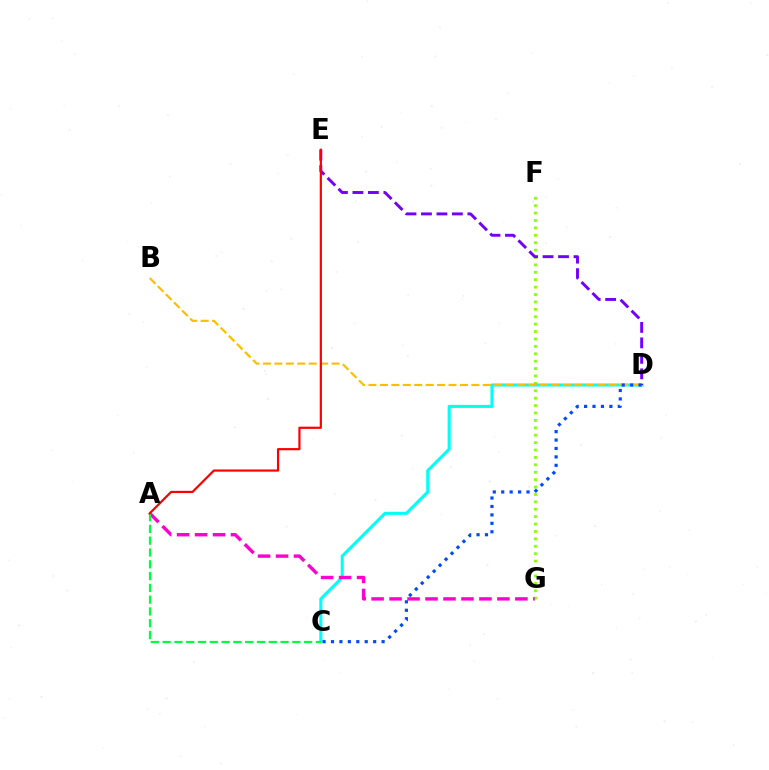{('F', 'G'): [{'color': '#84ff00', 'line_style': 'dotted', 'thickness': 2.01}], ('C', 'D'): [{'color': '#00fff6', 'line_style': 'solid', 'thickness': 2.21}, {'color': '#004bff', 'line_style': 'dotted', 'thickness': 2.29}], ('A', 'G'): [{'color': '#ff00cf', 'line_style': 'dashed', 'thickness': 2.44}], ('D', 'E'): [{'color': '#7200ff', 'line_style': 'dashed', 'thickness': 2.1}], ('B', 'D'): [{'color': '#ffbd00', 'line_style': 'dashed', 'thickness': 1.55}], ('A', 'C'): [{'color': '#00ff39', 'line_style': 'dashed', 'thickness': 1.6}], ('A', 'E'): [{'color': '#ff0000', 'line_style': 'solid', 'thickness': 1.58}]}